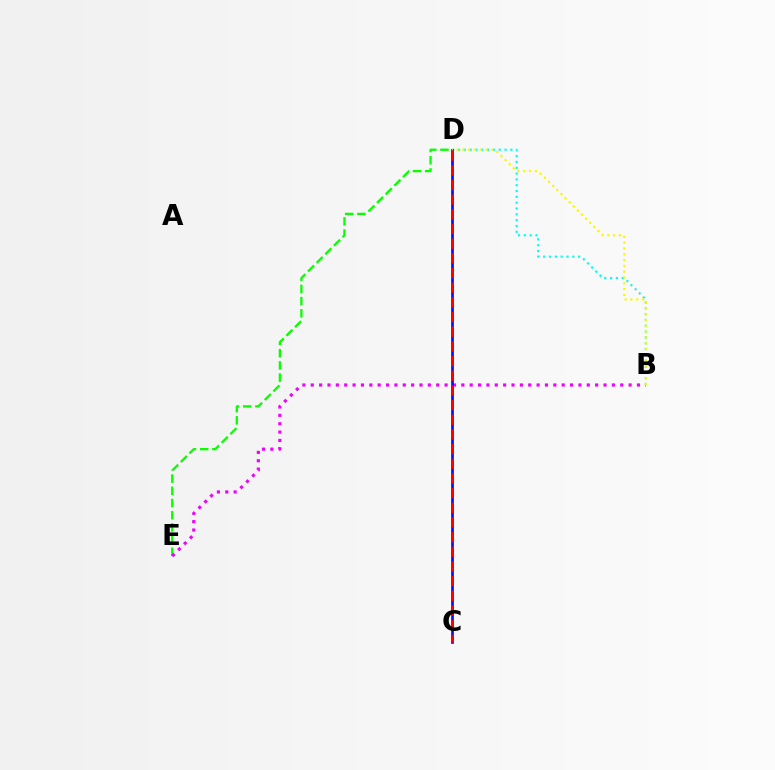{('D', 'E'): [{'color': '#08ff00', 'line_style': 'dashed', 'thickness': 1.66}], ('B', 'E'): [{'color': '#ee00ff', 'line_style': 'dotted', 'thickness': 2.27}], ('B', 'D'): [{'color': '#00fff6', 'line_style': 'dotted', 'thickness': 1.58}, {'color': '#fcf500', 'line_style': 'dotted', 'thickness': 1.58}], ('C', 'D'): [{'color': '#0010ff', 'line_style': 'solid', 'thickness': 1.94}, {'color': '#ff0000', 'line_style': 'dashed', 'thickness': 1.99}]}